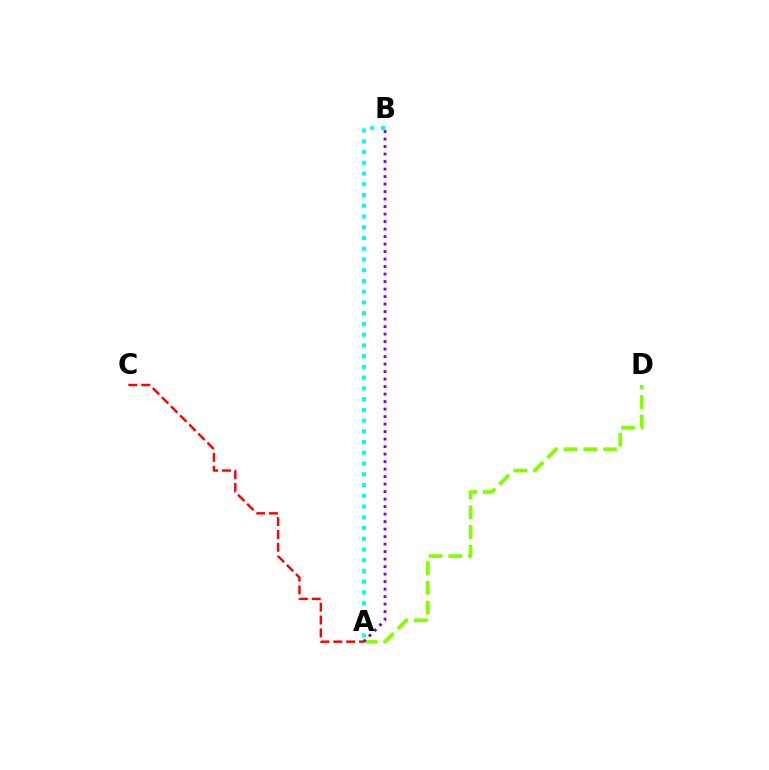{('A', 'D'): [{'color': '#84ff00', 'line_style': 'dashed', 'thickness': 2.68}], ('A', 'B'): [{'color': '#00fff6', 'line_style': 'dotted', 'thickness': 2.92}, {'color': '#7200ff', 'line_style': 'dotted', 'thickness': 2.04}], ('A', 'C'): [{'color': '#ff0000', 'line_style': 'dashed', 'thickness': 1.75}]}